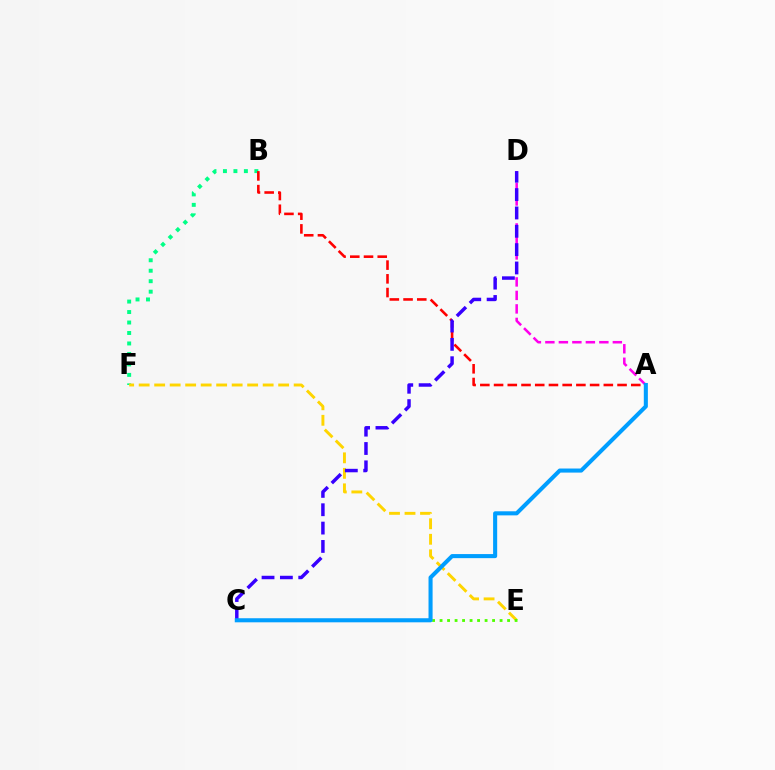{('A', 'D'): [{'color': '#ff00ed', 'line_style': 'dashed', 'thickness': 1.83}], ('B', 'F'): [{'color': '#00ff86', 'line_style': 'dotted', 'thickness': 2.85}], ('E', 'F'): [{'color': '#ffd500', 'line_style': 'dashed', 'thickness': 2.11}], ('A', 'B'): [{'color': '#ff0000', 'line_style': 'dashed', 'thickness': 1.86}], ('C', 'D'): [{'color': '#3700ff', 'line_style': 'dashed', 'thickness': 2.49}], ('C', 'E'): [{'color': '#4fff00', 'line_style': 'dotted', 'thickness': 2.04}], ('A', 'C'): [{'color': '#009eff', 'line_style': 'solid', 'thickness': 2.93}]}